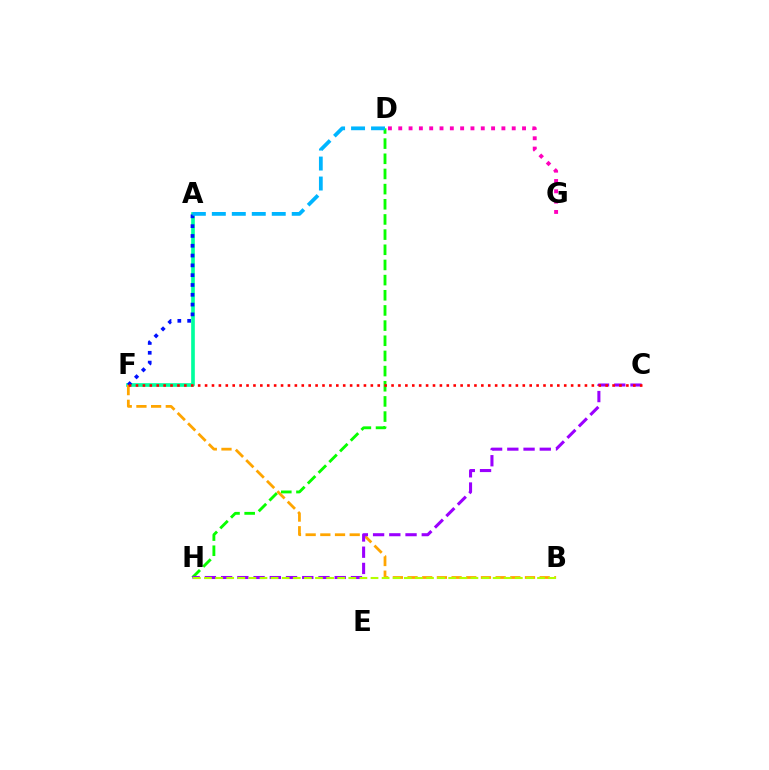{('D', 'H'): [{'color': '#08ff00', 'line_style': 'dashed', 'thickness': 2.06}], ('D', 'G'): [{'color': '#ff00bd', 'line_style': 'dotted', 'thickness': 2.8}], ('A', 'F'): [{'color': '#00ff9d', 'line_style': 'solid', 'thickness': 2.63}, {'color': '#0010ff', 'line_style': 'dotted', 'thickness': 2.66}], ('B', 'F'): [{'color': '#ffa500', 'line_style': 'dashed', 'thickness': 1.99}], ('A', 'D'): [{'color': '#00b5ff', 'line_style': 'dashed', 'thickness': 2.71}], ('C', 'H'): [{'color': '#9b00ff', 'line_style': 'dashed', 'thickness': 2.2}], ('B', 'H'): [{'color': '#b3ff00', 'line_style': 'dashed', 'thickness': 1.51}], ('C', 'F'): [{'color': '#ff0000', 'line_style': 'dotted', 'thickness': 1.88}]}